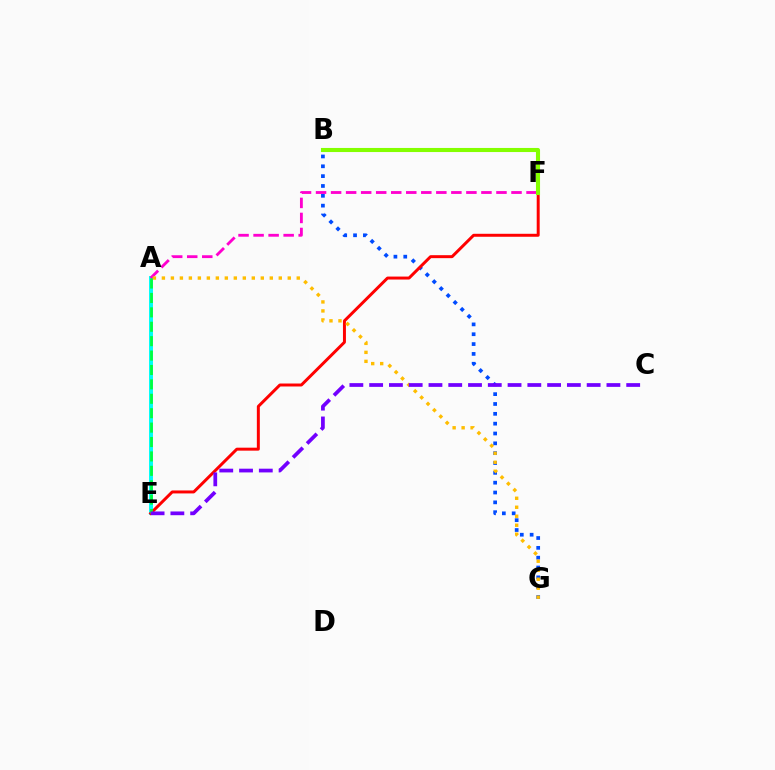{('B', 'G'): [{'color': '#004bff', 'line_style': 'dotted', 'thickness': 2.67}], ('A', 'E'): [{'color': '#00fff6', 'line_style': 'solid', 'thickness': 2.84}, {'color': '#00ff39', 'line_style': 'dashed', 'thickness': 1.96}], ('E', 'F'): [{'color': '#ff0000', 'line_style': 'solid', 'thickness': 2.14}], ('A', 'F'): [{'color': '#ff00cf', 'line_style': 'dashed', 'thickness': 2.04}], ('A', 'G'): [{'color': '#ffbd00', 'line_style': 'dotted', 'thickness': 2.44}], ('B', 'F'): [{'color': '#84ff00', 'line_style': 'solid', 'thickness': 2.94}], ('C', 'E'): [{'color': '#7200ff', 'line_style': 'dashed', 'thickness': 2.69}]}